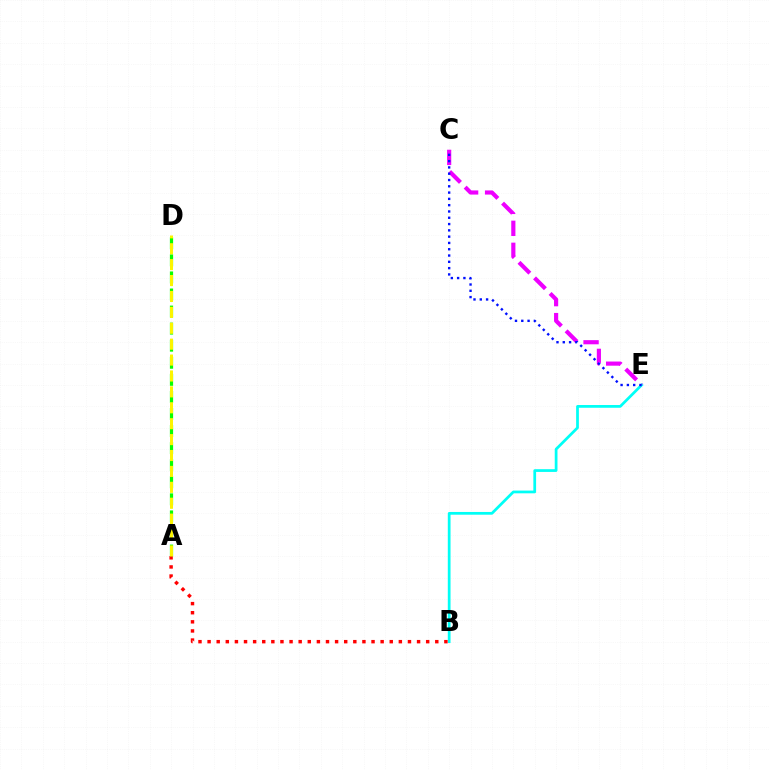{('B', 'E'): [{'color': '#00fff6', 'line_style': 'solid', 'thickness': 1.97}], ('A', 'D'): [{'color': '#08ff00', 'line_style': 'dashed', 'thickness': 2.32}, {'color': '#fcf500', 'line_style': 'dashed', 'thickness': 2.16}], ('A', 'B'): [{'color': '#ff0000', 'line_style': 'dotted', 'thickness': 2.47}], ('C', 'E'): [{'color': '#ee00ff', 'line_style': 'dashed', 'thickness': 2.99}, {'color': '#0010ff', 'line_style': 'dotted', 'thickness': 1.71}]}